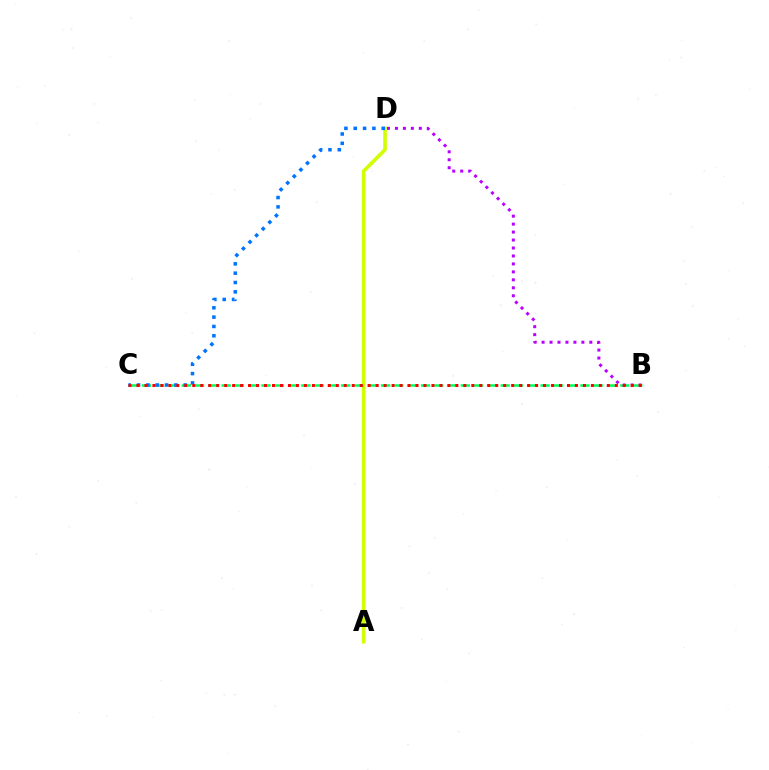{('A', 'D'): [{'color': '#d1ff00', 'line_style': 'solid', 'thickness': 2.62}], ('B', 'C'): [{'color': '#00ff5c', 'line_style': 'dashed', 'thickness': 1.81}, {'color': '#ff0000', 'line_style': 'dotted', 'thickness': 2.17}], ('C', 'D'): [{'color': '#0074ff', 'line_style': 'dotted', 'thickness': 2.54}], ('B', 'D'): [{'color': '#b900ff', 'line_style': 'dotted', 'thickness': 2.16}]}